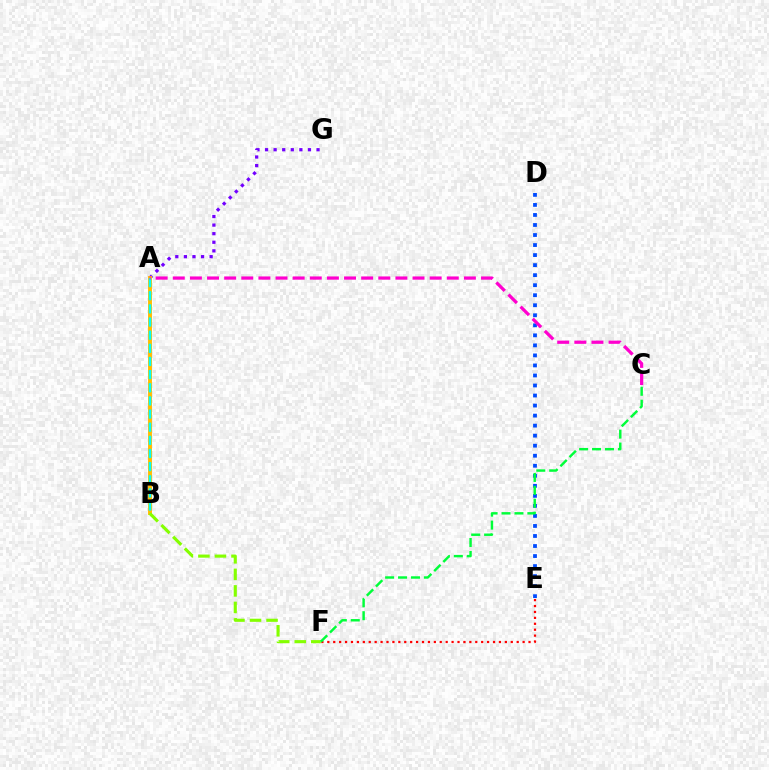{('D', 'E'): [{'color': '#004bff', 'line_style': 'dotted', 'thickness': 2.73}], ('A', 'G'): [{'color': '#7200ff', 'line_style': 'dotted', 'thickness': 2.33}], ('A', 'B'): [{'color': '#ffbd00', 'line_style': 'solid', 'thickness': 2.81}, {'color': '#00fff6', 'line_style': 'dashed', 'thickness': 1.79}], ('E', 'F'): [{'color': '#ff0000', 'line_style': 'dotted', 'thickness': 1.61}], ('B', 'F'): [{'color': '#84ff00', 'line_style': 'dashed', 'thickness': 2.25}], ('C', 'F'): [{'color': '#00ff39', 'line_style': 'dashed', 'thickness': 1.76}], ('A', 'C'): [{'color': '#ff00cf', 'line_style': 'dashed', 'thickness': 2.33}]}